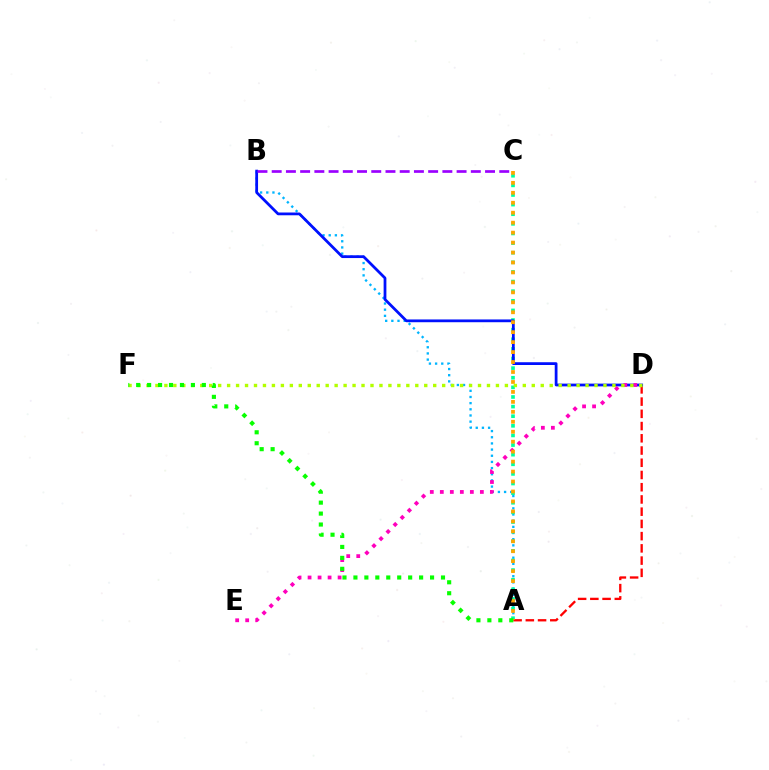{('A', 'B'): [{'color': '#00b5ff', 'line_style': 'dotted', 'thickness': 1.68}], ('A', 'C'): [{'color': '#00ff9d', 'line_style': 'dotted', 'thickness': 2.61}, {'color': '#ffa500', 'line_style': 'dotted', 'thickness': 2.71}], ('A', 'D'): [{'color': '#ff0000', 'line_style': 'dashed', 'thickness': 1.66}], ('B', 'D'): [{'color': '#0010ff', 'line_style': 'solid', 'thickness': 1.99}], ('D', 'E'): [{'color': '#ff00bd', 'line_style': 'dotted', 'thickness': 2.72}], ('B', 'C'): [{'color': '#9b00ff', 'line_style': 'dashed', 'thickness': 1.93}], ('D', 'F'): [{'color': '#b3ff00', 'line_style': 'dotted', 'thickness': 2.43}], ('A', 'F'): [{'color': '#08ff00', 'line_style': 'dotted', 'thickness': 2.97}]}